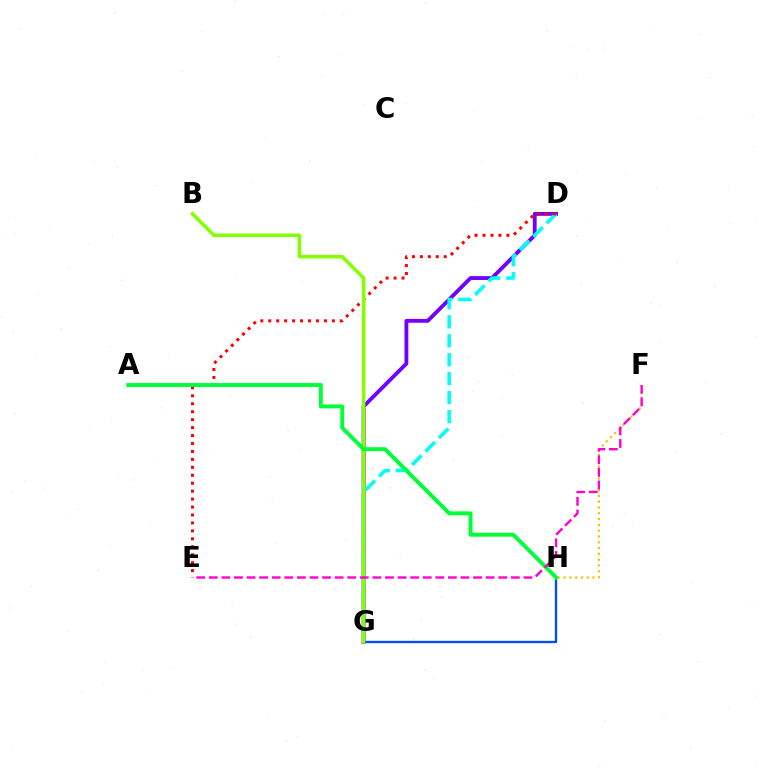{('G', 'H'): [{'color': '#004bff', 'line_style': 'solid', 'thickness': 1.68}], ('D', 'G'): [{'color': '#7200ff', 'line_style': 'solid', 'thickness': 2.77}, {'color': '#00fff6', 'line_style': 'dashed', 'thickness': 2.58}], ('F', 'H'): [{'color': '#ffbd00', 'line_style': 'dotted', 'thickness': 1.57}], ('D', 'E'): [{'color': '#ff0000', 'line_style': 'dotted', 'thickness': 2.16}], ('B', 'G'): [{'color': '#84ff00', 'line_style': 'solid', 'thickness': 2.54}], ('A', 'H'): [{'color': '#00ff39', 'line_style': 'solid', 'thickness': 2.82}], ('E', 'F'): [{'color': '#ff00cf', 'line_style': 'dashed', 'thickness': 1.71}]}